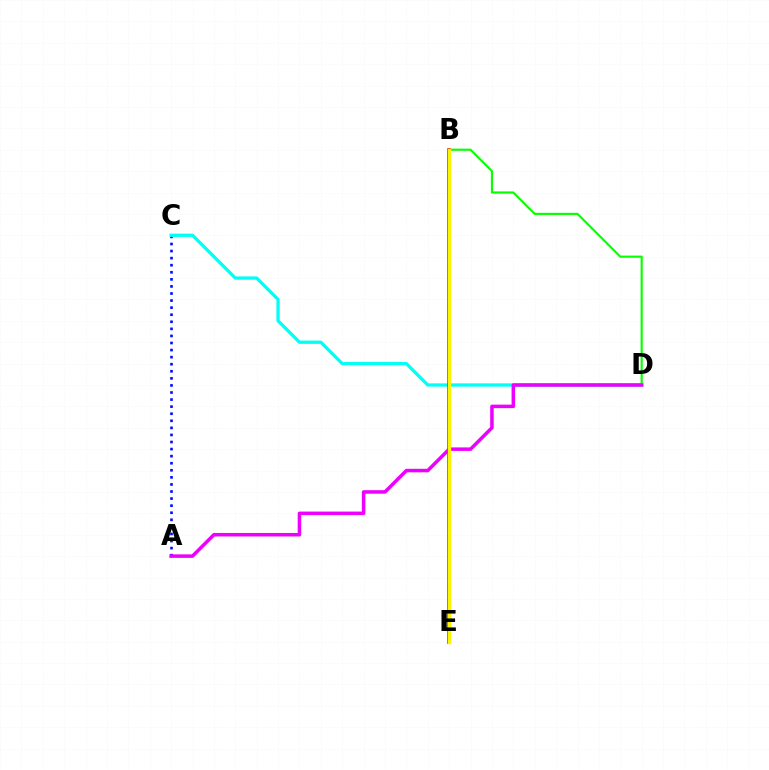{('B', 'D'): [{'color': '#08ff00', 'line_style': 'solid', 'thickness': 1.54}], ('A', 'C'): [{'color': '#0010ff', 'line_style': 'dotted', 'thickness': 1.92}], ('C', 'D'): [{'color': '#00fff6', 'line_style': 'solid', 'thickness': 2.35}], ('A', 'D'): [{'color': '#ee00ff', 'line_style': 'solid', 'thickness': 2.53}], ('B', 'E'): [{'color': '#ff0000', 'line_style': 'solid', 'thickness': 2.56}, {'color': '#fcf500', 'line_style': 'solid', 'thickness': 2.44}]}